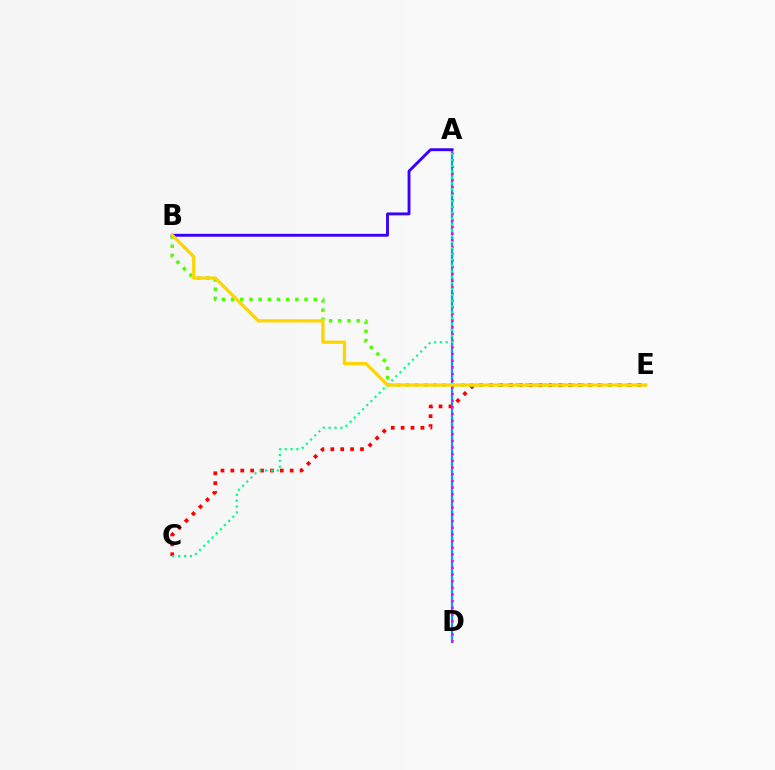{('A', 'D'): [{'color': '#009eff', 'line_style': 'solid', 'thickness': 1.6}, {'color': '#ff00ed', 'line_style': 'dotted', 'thickness': 1.81}], ('C', 'E'): [{'color': '#ff0000', 'line_style': 'dotted', 'thickness': 2.69}], ('B', 'E'): [{'color': '#4fff00', 'line_style': 'dotted', 'thickness': 2.5}, {'color': '#ffd500', 'line_style': 'solid', 'thickness': 2.34}], ('A', 'B'): [{'color': '#3700ff', 'line_style': 'solid', 'thickness': 2.08}], ('A', 'C'): [{'color': '#00ff86', 'line_style': 'dotted', 'thickness': 1.59}]}